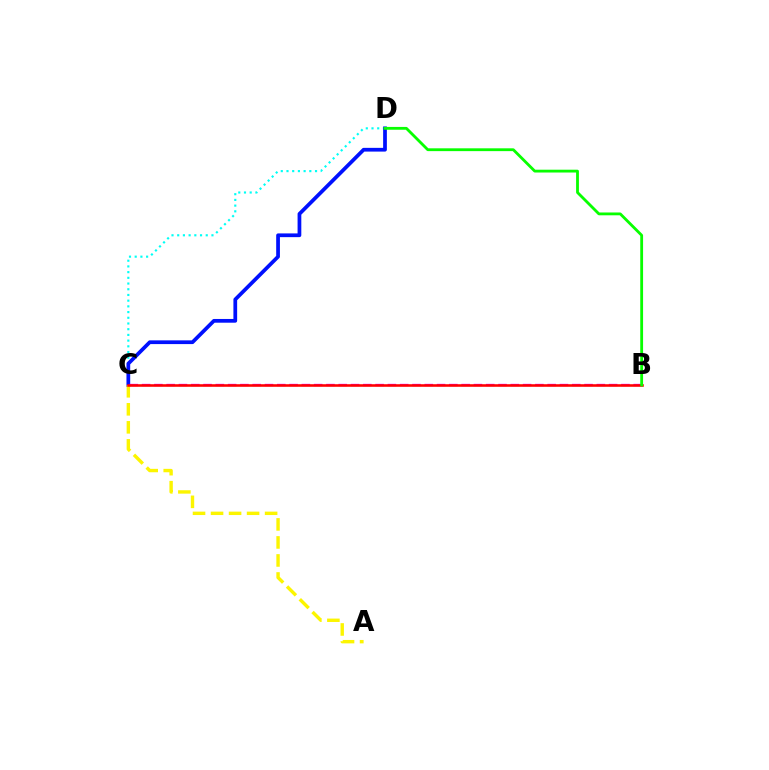{('C', 'D'): [{'color': '#00fff6', 'line_style': 'dotted', 'thickness': 1.55}, {'color': '#0010ff', 'line_style': 'solid', 'thickness': 2.69}], ('B', 'C'): [{'color': '#ee00ff', 'line_style': 'dashed', 'thickness': 1.67}, {'color': '#ff0000', 'line_style': 'solid', 'thickness': 1.85}], ('A', 'C'): [{'color': '#fcf500', 'line_style': 'dashed', 'thickness': 2.45}], ('B', 'D'): [{'color': '#08ff00', 'line_style': 'solid', 'thickness': 2.03}]}